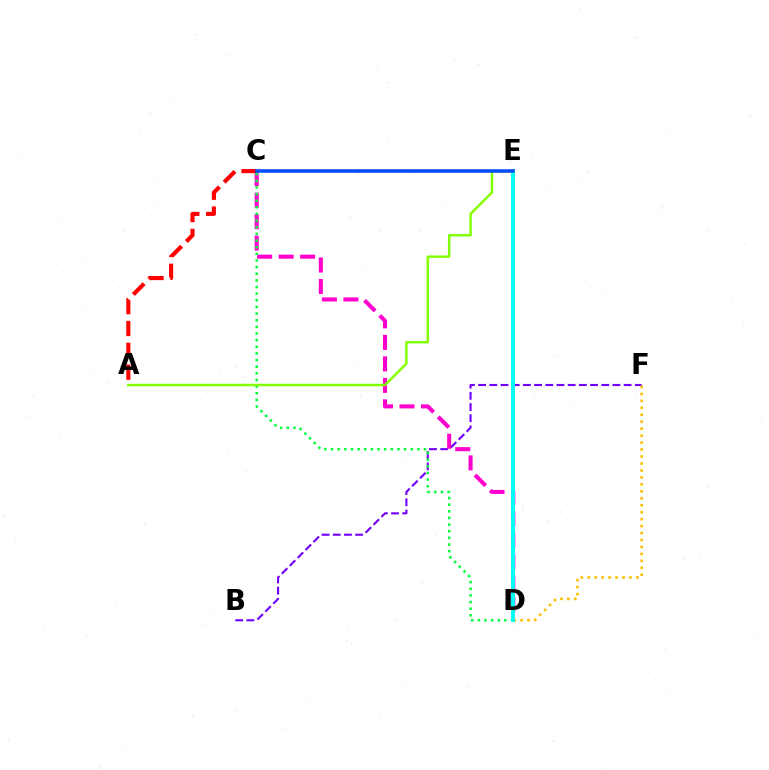{('B', 'F'): [{'color': '#7200ff', 'line_style': 'dashed', 'thickness': 1.52}], ('C', 'D'): [{'color': '#ff00cf', 'line_style': 'dashed', 'thickness': 2.92}, {'color': '#00ff39', 'line_style': 'dotted', 'thickness': 1.8}], ('A', 'C'): [{'color': '#ff0000', 'line_style': 'dashed', 'thickness': 2.97}], ('D', 'F'): [{'color': '#ffbd00', 'line_style': 'dotted', 'thickness': 1.89}], ('D', 'E'): [{'color': '#00fff6', 'line_style': 'solid', 'thickness': 2.8}], ('A', 'E'): [{'color': '#84ff00', 'line_style': 'solid', 'thickness': 1.78}], ('C', 'E'): [{'color': '#004bff', 'line_style': 'solid', 'thickness': 2.56}]}